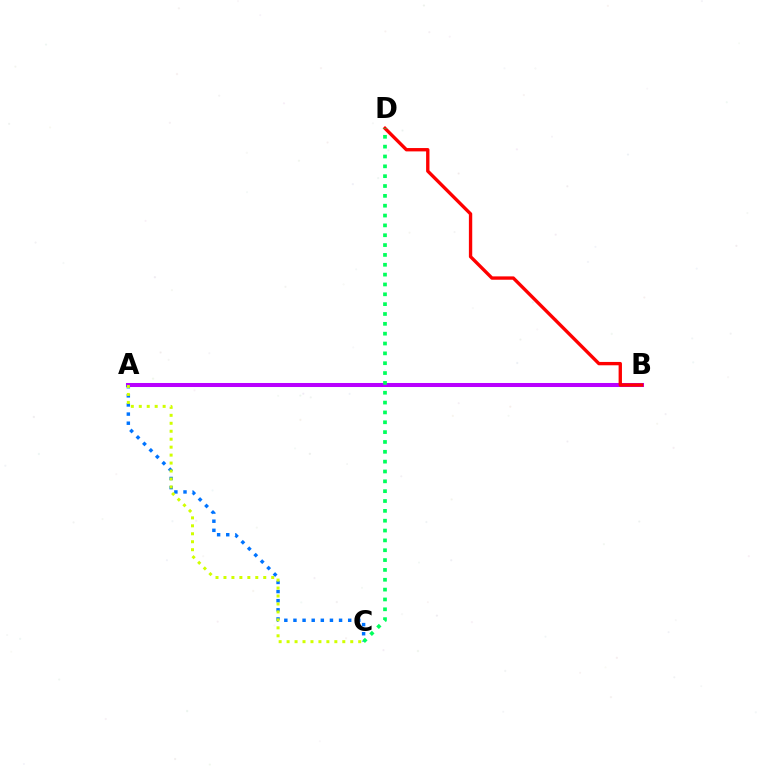{('A', 'B'): [{'color': '#b900ff', 'line_style': 'solid', 'thickness': 2.91}], ('B', 'D'): [{'color': '#ff0000', 'line_style': 'solid', 'thickness': 2.41}], ('A', 'C'): [{'color': '#0074ff', 'line_style': 'dotted', 'thickness': 2.48}, {'color': '#d1ff00', 'line_style': 'dotted', 'thickness': 2.16}], ('C', 'D'): [{'color': '#00ff5c', 'line_style': 'dotted', 'thickness': 2.67}]}